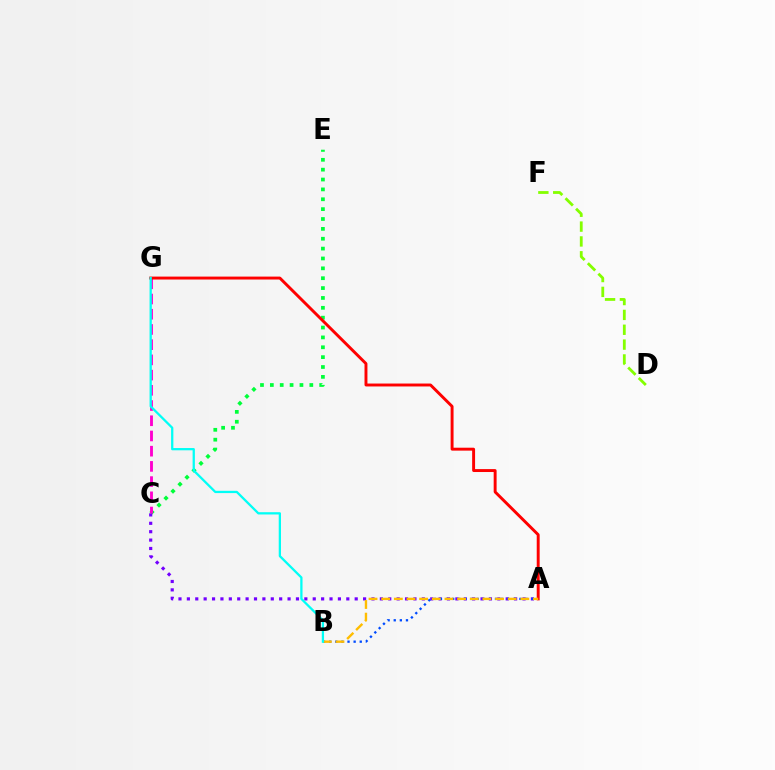{('C', 'E'): [{'color': '#00ff39', 'line_style': 'dotted', 'thickness': 2.68}], ('A', 'C'): [{'color': '#7200ff', 'line_style': 'dotted', 'thickness': 2.28}], ('A', 'B'): [{'color': '#004bff', 'line_style': 'dotted', 'thickness': 1.66}, {'color': '#ffbd00', 'line_style': 'dashed', 'thickness': 1.72}], ('D', 'F'): [{'color': '#84ff00', 'line_style': 'dashed', 'thickness': 2.02}], ('C', 'G'): [{'color': '#ff00cf', 'line_style': 'dashed', 'thickness': 2.07}], ('A', 'G'): [{'color': '#ff0000', 'line_style': 'solid', 'thickness': 2.11}], ('B', 'G'): [{'color': '#00fff6', 'line_style': 'solid', 'thickness': 1.64}]}